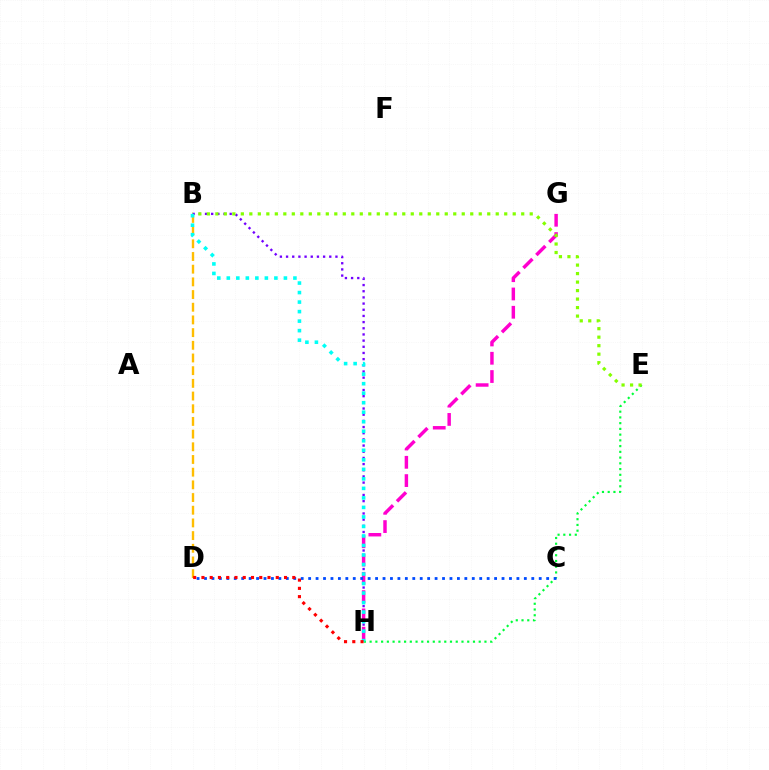{('B', 'H'): [{'color': '#7200ff', 'line_style': 'dotted', 'thickness': 1.68}, {'color': '#00fff6', 'line_style': 'dotted', 'thickness': 2.59}], ('G', 'H'): [{'color': '#ff00cf', 'line_style': 'dashed', 'thickness': 2.48}], ('E', 'H'): [{'color': '#00ff39', 'line_style': 'dotted', 'thickness': 1.56}], ('C', 'D'): [{'color': '#004bff', 'line_style': 'dotted', 'thickness': 2.02}], ('B', 'D'): [{'color': '#ffbd00', 'line_style': 'dashed', 'thickness': 1.72}], ('B', 'E'): [{'color': '#84ff00', 'line_style': 'dotted', 'thickness': 2.31}], ('D', 'H'): [{'color': '#ff0000', 'line_style': 'dotted', 'thickness': 2.24}]}